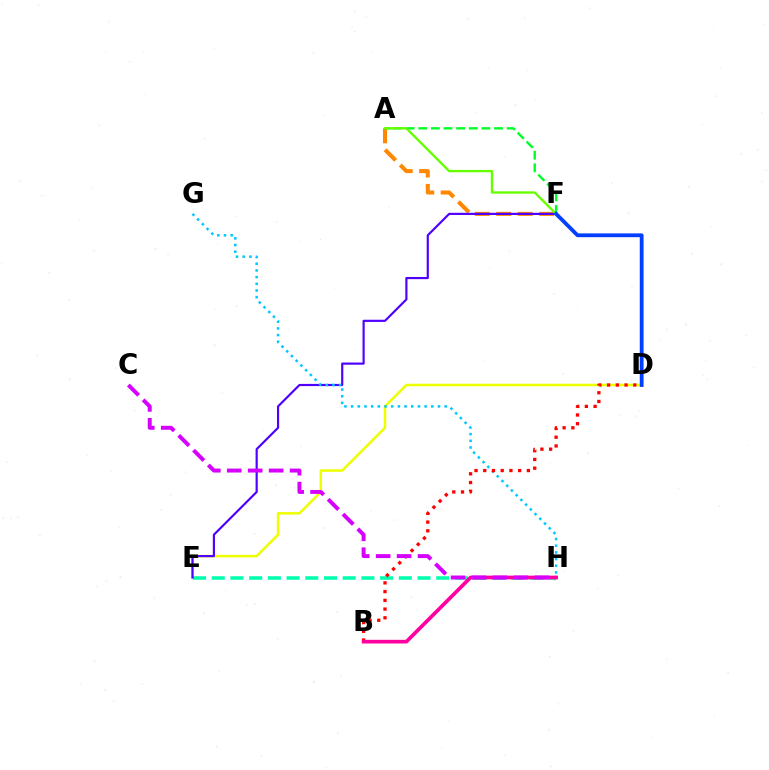{('D', 'E'): [{'color': '#eeff00', 'line_style': 'solid', 'thickness': 1.82}], ('A', 'F'): [{'color': '#ff8800', 'line_style': 'dashed', 'thickness': 2.92}, {'color': '#00ff27', 'line_style': 'dashed', 'thickness': 1.72}, {'color': '#66ff00', 'line_style': 'solid', 'thickness': 1.69}], ('E', 'H'): [{'color': '#00ffaf', 'line_style': 'dashed', 'thickness': 2.54}], ('E', 'F'): [{'color': '#4f00ff', 'line_style': 'solid', 'thickness': 1.57}], ('G', 'H'): [{'color': '#00c7ff', 'line_style': 'dotted', 'thickness': 1.82}], ('B', 'D'): [{'color': '#ff0000', 'line_style': 'dotted', 'thickness': 2.37}], ('D', 'F'): [{'color': '#003fff', 'line_style': 'solid', 'thickness': 2.74}], ('B', 'H'): [{'color': '#ff00a0', 'line_style': 'solid', 'thickness': 2.65}], ('C', 'H'): [{'color': '#d600ff', 'line_style': 'dashed', 'thickness': 2.84}]}